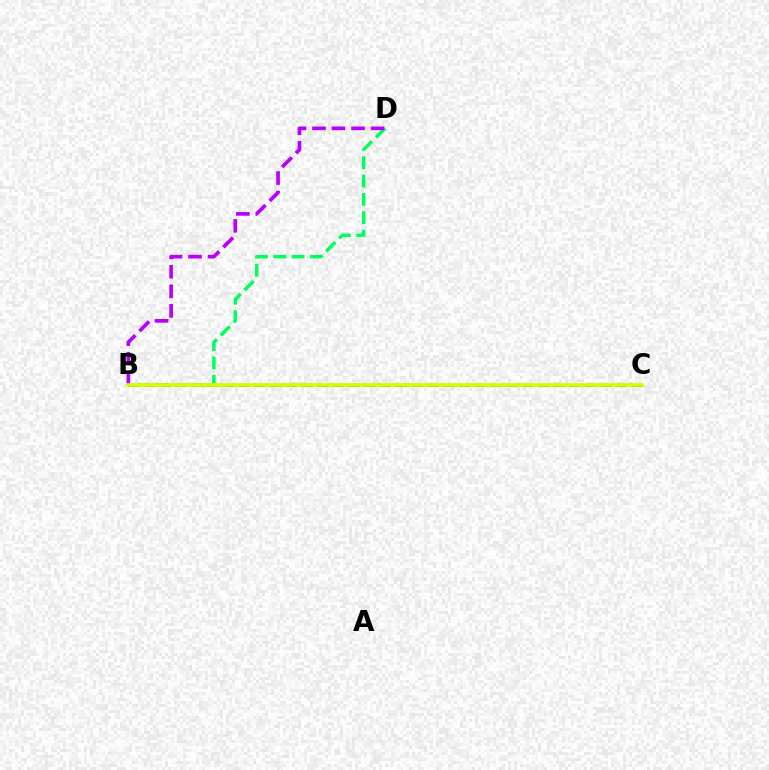{('B', 'C'): [{'color': '#ff0000', 'line_style': 'dashed', 'thickness': 2.14}, {'color': '#0074ff', 'line_style': 'dashed', 'thickness': 1.7}, {'color': '#d1ff00', 'line_style': 'solid', 'thickness': 2.64}], ('B', 'D'): [{'color': '#00ff5c', 'line_style': 'dashed', 'thickness': 2.5}, {'color': '#b900ff', 'line_style': 'dashed', 'thickness': 2.65}]}